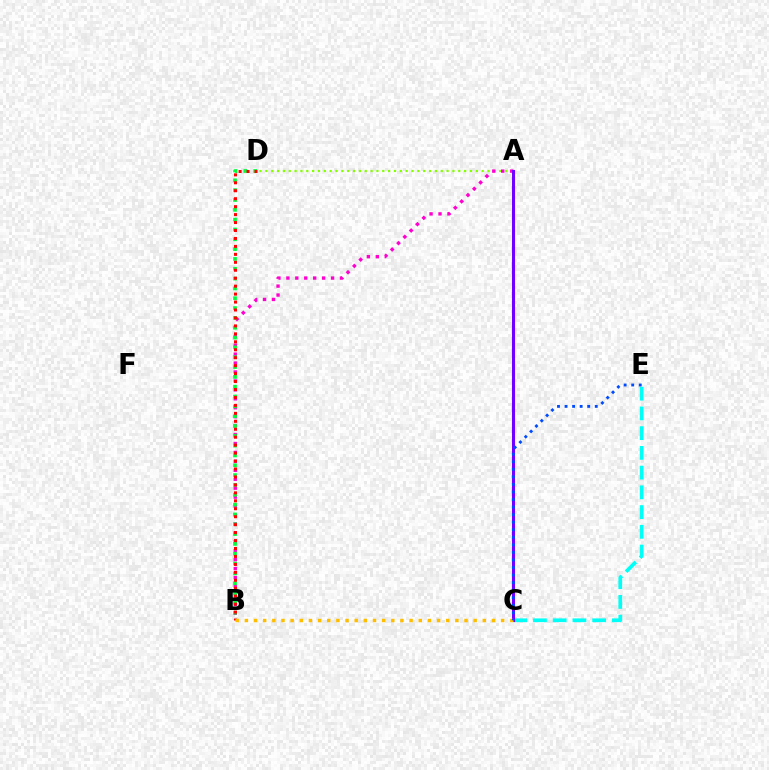{('C', 'E'): [{'color': '#00fff6', 'line_style': 'dashed', 'thickness': 2.68}, {'color': '#004bff', 'line_style': 'dotted', 'thickness': 2.05}], ('A', 'D'): [{'color': '#84ff00', 'line_style': 'dotted', 'thickness': 1.59}], ('A', 'B'): [{'color': '#ff00cf', 'line_style': 'dotted', 'thickness': 2.43}], ('B', 'D'): [{'color': '#00ff39', 'line_style': 'dotted', 'thickness': 2.67}, {'color': '#ff0000', 'line_style': 'dotted', 'thickness': 2.16}], ('A', 'C'): [{'color': '#7200ff', 'line_style': 'solid', 'thickness': 2.21}], ('B', 'C'): [{'color': '#ffbd00', 'line_style': 'dotted', 'thickness': 2.49}]}